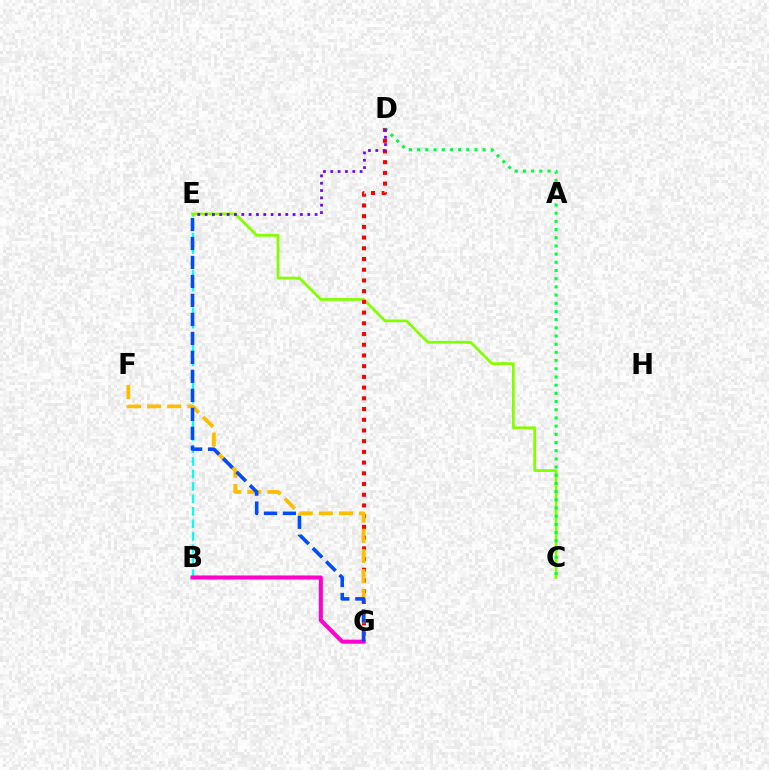{('B', 'E'): [{'color': '#00fff6', 'line_style': 'dashed', 'thickness': 1.69}], ('C', 'E'): [{'color': '#84ff00', 'line_style': 'solid', 'thickness': 1.99}], ('D', 'G'): [{'color': '#ff0000', 'line_style': 'dotted', 'thickness': 2.91}], ('C', 'D'): [{'color': '#00ff39', 'line_style': 'dotted', 'thickness': 2.23}], ('F', 'G'): [{'color': '#ffbd00', 'line_style': 'dashed', 'thickness': 2.73}], ('B', 'G'): [{'color': '#ff00cf', 'line_style': 'solid', 'thickness': 2.92}], ('D', 'E'): [{'color': '#7200ff', 'line_style': 'dotted', 'thickness': 1.99}], ('E', 'G'): [{'color': '#004bff', 'line_style': 'dashed', 'thickness': 2.58}]}